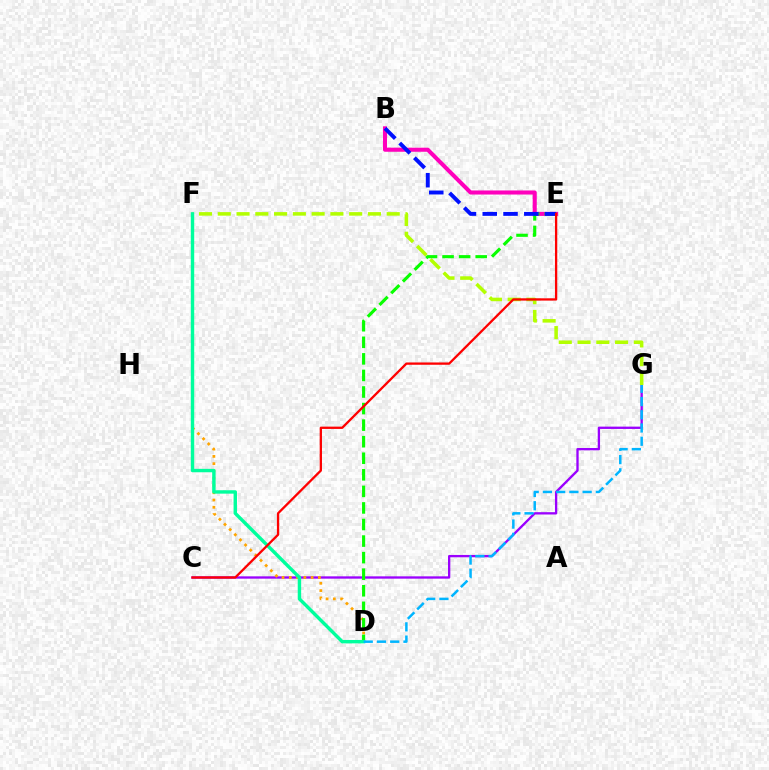{('C', 'G'): [{'color': '#9b00ff', 'line_style': 'solid', 'thickness': 1.67}], ('D', 'F'): [{'color': '#ffa500', 'line_style': 'dotted', 'thickness': 1.98}, {'color': '#00ff9d', 'line_style': 'solid', 'thickness': 2.46}], ('F', 'G'): [{'color': '#b3ff00', 'line_style': 'dashed', 'thickness': 2.55}], ('B', 'E'): [{'color': '#ff00bd', 'line_style': 'solid', 'thickness': 2.93}, {'color': '#0010ff', 'line_style': 'dashed', 'thickness': 2.82}], ('D', 'E'): [{'color': '#08ff00', 'line_style': 'dashed', 'thickness': 2.25}], ('D', 'G'): [{'color': '#00b5ff', 'line_style': 'dashed', 'thickness': 1.8}], ('C', 'E'): [{'color': '#ff0000', 'line_style': 'solid', 'thickness': 1.66}]}